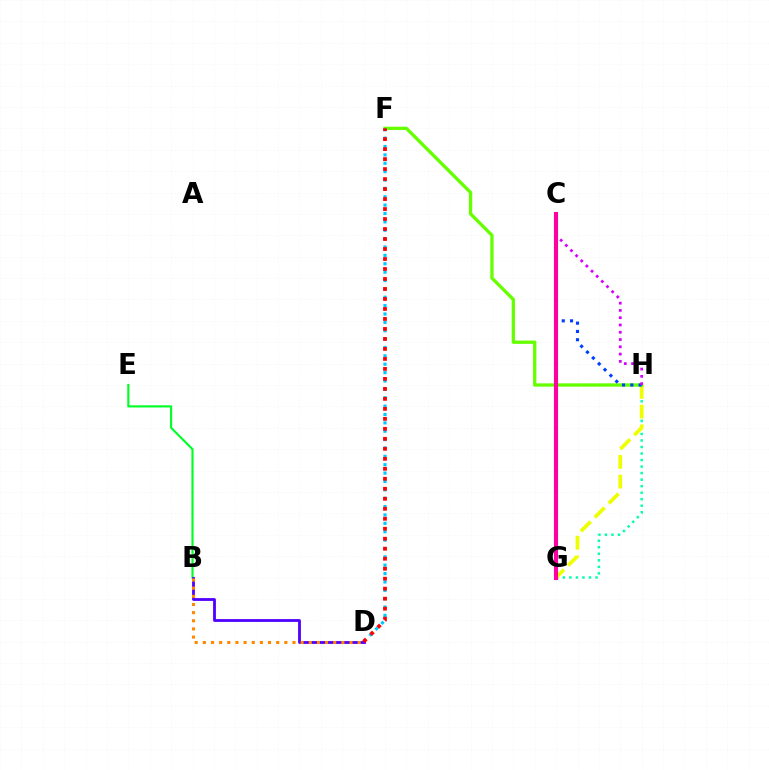{('G', 'H'): [{'color': '#00ffaf', 'line_style': 'dotted', 'thickness': 1.77}, {'color': '#eeff00', 'line_style': 'dashed', 'thickness': 2.68}], ('F', 'H'): [{'color': '#66ff00', 'line_style': 'solid', 'thickness': 2.38}], ('D', 'F'): [{'color': '#00c7ff', 'line_style': 'dotted', 'thickness': 2.28}, {'color': '#ff0000', 'line_style': 'dotted', 'thickness': 2.71}], ('C', 'H'): [{'color': '#003fff', 'line_style': 'dotted', 'thickness': 2.25}, {'color': '#d600ff', 'line_style': 'dotted', 'thickness': 1.98}], ('B', 'E'): [{'color': '#00ff27', 'line_style': 'solid', 'thickness': 1.55}], ('B', 'D'): [{'color': '#4f00ff', 'line_style': 'solid', 'thickness': 2.01}, {'color': '#ff8800', 'line_style': 'dotted', 'thickness': 2.21}], ('C', 'G'): [{'color': '#ff00a0', 'line_style': 'solid', 'thickness': 2.96}]}